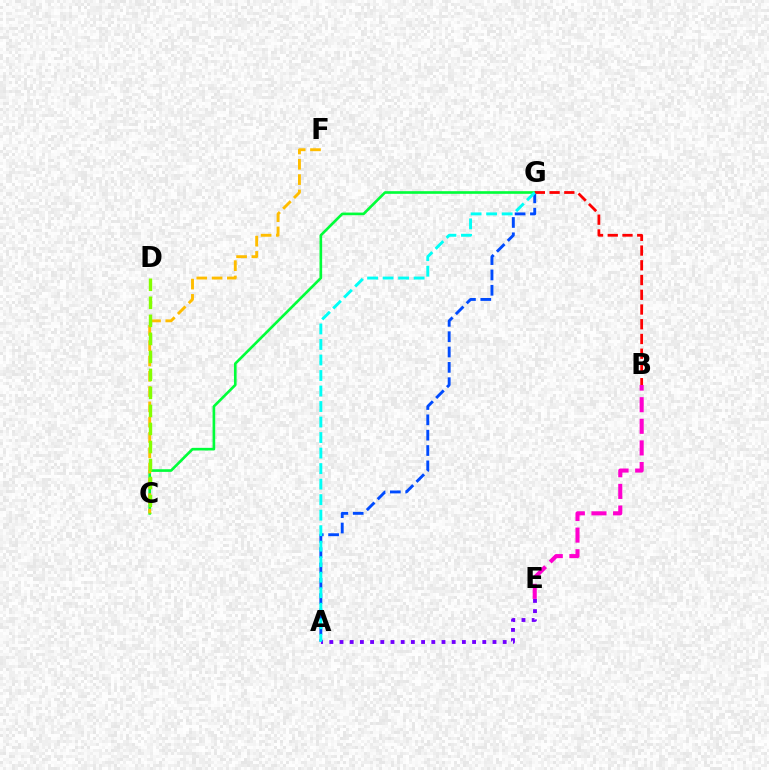{('A', 'E'): [{'color': '#7200ff', 'line_style': 'dotted', 'thickness': 2.77}], ('A', 'G'): [{'color': '#004bff', 'line_style': 'dashed', 'thickness': 2.08}, {'color': '#00fff6', 'line_style': 'dashed', 'thickness': 2.11}], ('C', 'G'): [{'color': '#00ff39', 'line_style': 'solid', 'thickness': 1.9}], ('B', 'G'): [{'color': '#ff0000', 'line_style': 'dashed', 'thickness': 2.0}], ('C', 'F'): [{'color': '#ffbd00', 'line_style': 'dashed', 'thickness': 2.08}], ('C', 'D'): [{'color': '#84ff00', 'line_style': 'dashed', 'thickness': 2.45}], ('B', 'E'): [{'color': '#ff00cf', 'line_style': 'dashed', 'thickness': 2.94}]}